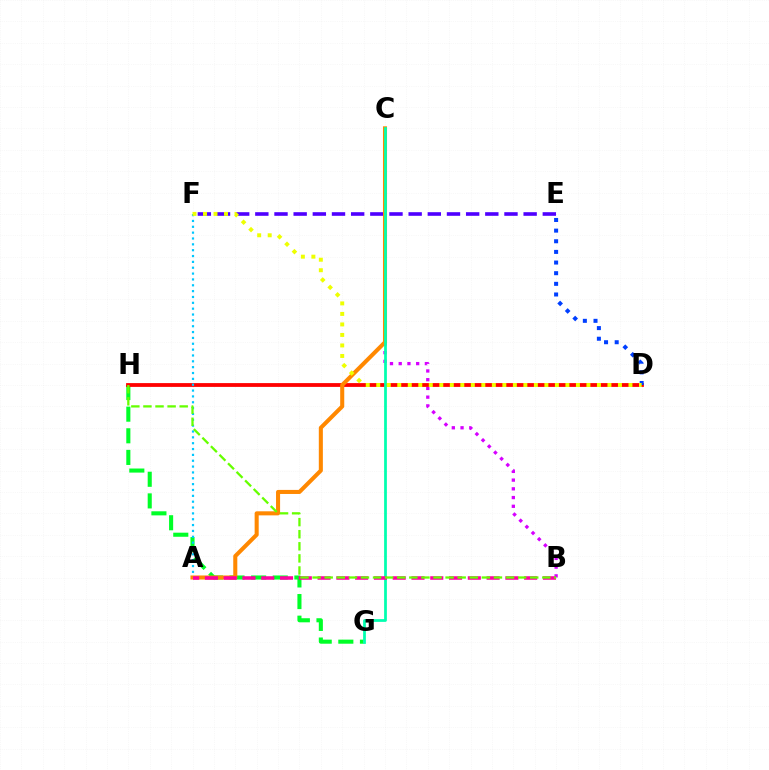{('B', 'C'): [{'color': '#d600ff', 'line_style': 'dotted', 'thickness': 2.37}], ('G', 'H'): [{'color': '#00ff27', 'line_style': 'dashed', 'thickness': 2.94}], ('D', 'H'): [{'color': '#ff0000', 'line_style': 'solid', 'thickness': 2.73}], ('A', 'F'): [{'color': '#00c7ff', 'line_style': 'dotted', 'thickness': 1.59}], ('D', 'E'): [{'color': '#003fff', 'line_style': 'dotted', 'thickness': 2.89}], ('E', 'F'): [{'color': '#4f00ff', 'line_style': 'dashed', 'thickness': 2.6}], ('A', 'C'): [{'color': '#ff8800', 'line_style': 'solid', 'thickness': 2.92}], ('C', 'G'): [{'color': '#00ffaf', 'line_style': 'solid', 'thickness': 1.98}], ('A', 'B'): [{'color': '#ff00a0', 'line_style': 'dashed', 'thickness': 2.55}], ('B', 'H'): [{'color': '#66ff00', 'line_style': 'dashed', 'thickness': 1.64}], ('D', 'F'): [{'color': '#eeff00', 'line_style': 'dotted', 'thickness': 2.86}]}